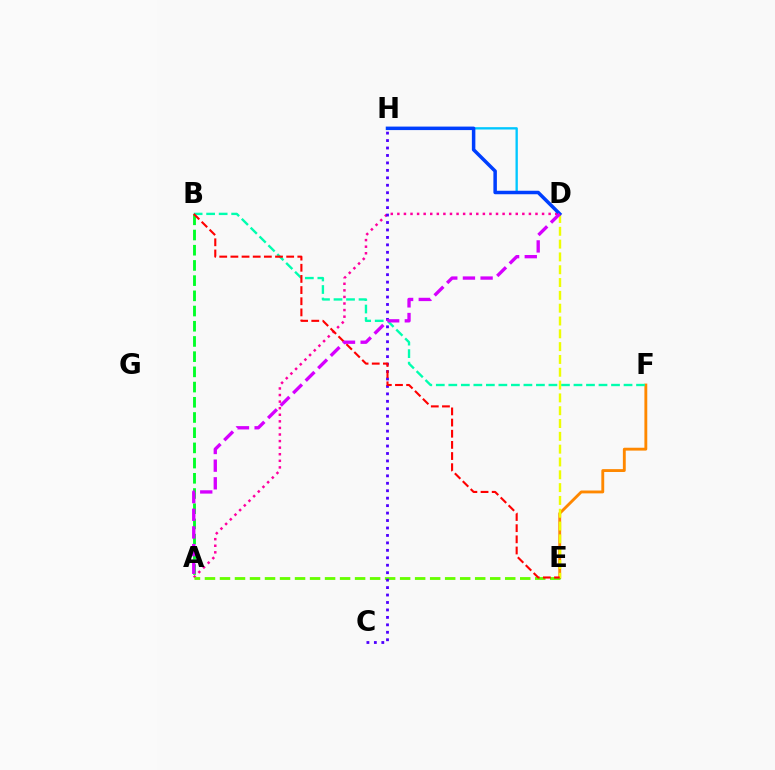{('D', 'H'): [{'color': '#00c7ff', 'line_style': 'solid', 'thickness': 1.68}, {'color': '#003fff', 'line_style': 'solid', 'thickness': 2.52}], ('A', 'B'): [{'color': '#00ff27', 'line_style': 'dashed', 'thickness': 2.07}], ('A', 'D'): [{'color': '#ff00a0', 'line_style': 'dotted', 'thickness': 1.79}, {'color': '#d600ff', 'line_style': 'dashed', 'thickness': 2.4}], ('E', 'F'): [{'color': '#ff8800', 'line_style': 'solid', 'thickness': 2.06}], ('B', 'F'): [{'color': '#00ffaf', 'line_style': 'dashed', 'thickness': 1.7}], ('A', 'E'): [{'color': '#66ff00', 'line_style': 'dashed', 'thickness': 2.04}], ('C', 'H'): [{'color': '#4f00ff', 'line_style': 'dotted', 'thickness': 2.02}], ('D', 'E'): [{'color': '#eeff00', 'line_style': 'dashed', 'thickness': 1.74}], ('B', 'E'): [{'color': '#ff0000', 'line_style': 'dashed', 'thickness': 1.52}]}